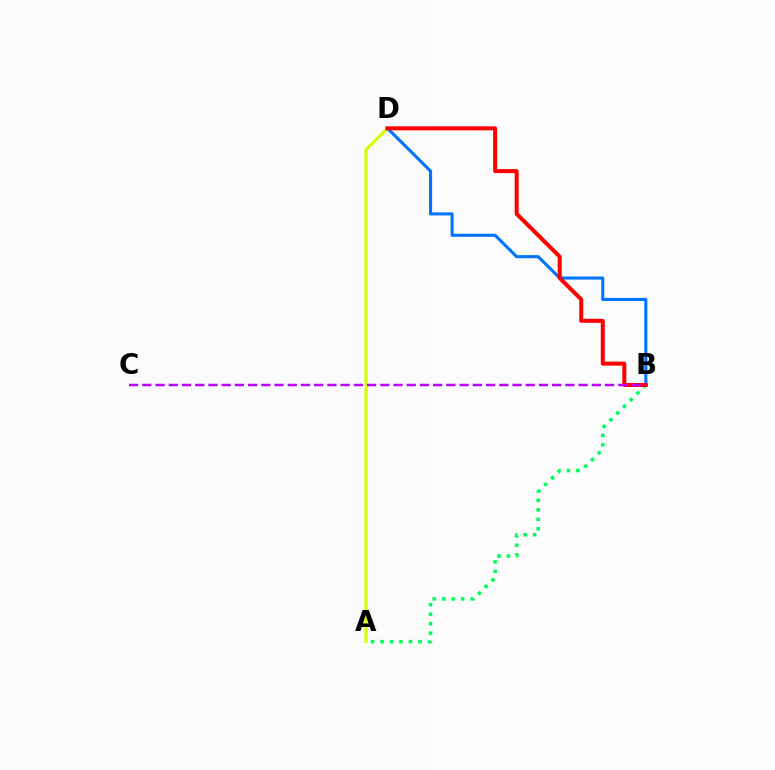{('A', 'B'): [{'color': '#00ff5c', 'line_style': 'dotted', 'thickness': 2.58}], ('B', 'D'): [{'color': '#0074ff', 'line_style': 'solid', 'thickness': 2.22}, {'color': '#ff0000', 'line_style': 'solid', 'thickness': 2.89}], ('A', 'D'): [{'color': '#d1ff00', 'line_style': 'solid', 'thickness': 2.21}], ('B', 'C'): [{'color': '#b900ff', 'line_style': 'dashed', 'thickness': 1.8}]}